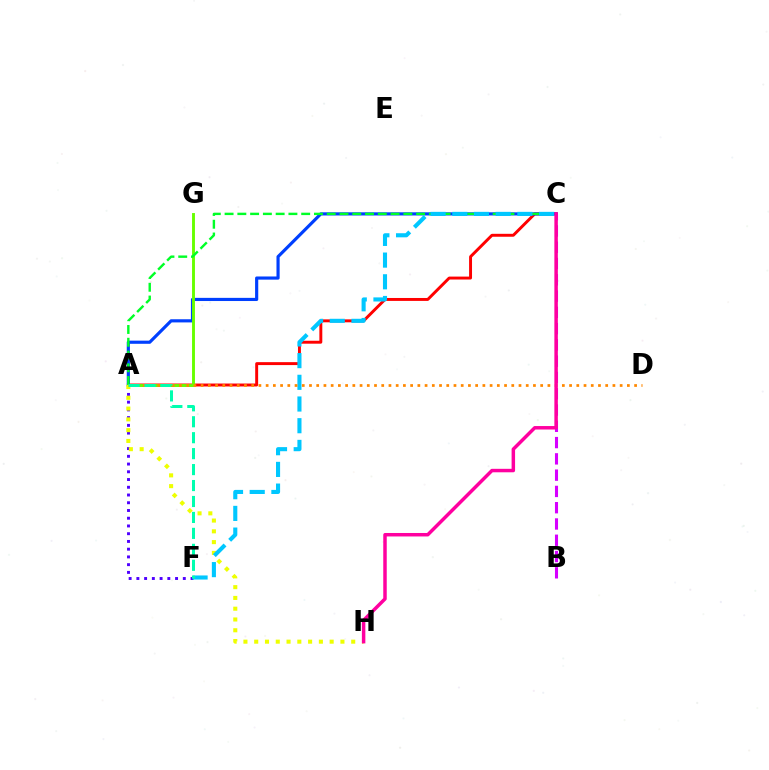{('A', 'C'): [{'color': '#ff0000', 'line_style': 'solid', 'thickness': 2.11}, {'color': '#003fff', 'line_style': 'solid', 'thickness': 2.27}, {'color': '#00ff27', 'line_style': 'dashed', 'thickness': 1.73}], ('A', 'F'): [{'color': '#4f00ff', 'line_style': 'dotted', 'thickness': 2.1}, {'color': '#00ffaf', 'line_style': 'dashed', 'thickness': 2.17}], ('A', 'G'): [{'color': '#66ff00', 'line_style': 'solid', 'thickness': 2.08}], ('A', 'H'): [{'color': '#eeff00', 'line_style': 'dotted', 'thickness': 2.93}], ('C', 'F'): [{'color': '#00c7ff', 'line_style': 'dashed', 'thickness': 2.95}], ('A', 'D'): [{'color': '#ff8800', 'line_style': 'dotted', 'thickness': 1.96}], ('B', 'C'): [{'color': '#d600ff', 'line_style': 'dashed', 'thickness': 2.21}], ('C', 'H'): [{'color': '#ff00a0', 'line_style': 'solid', 'thickness': 2.5}]}